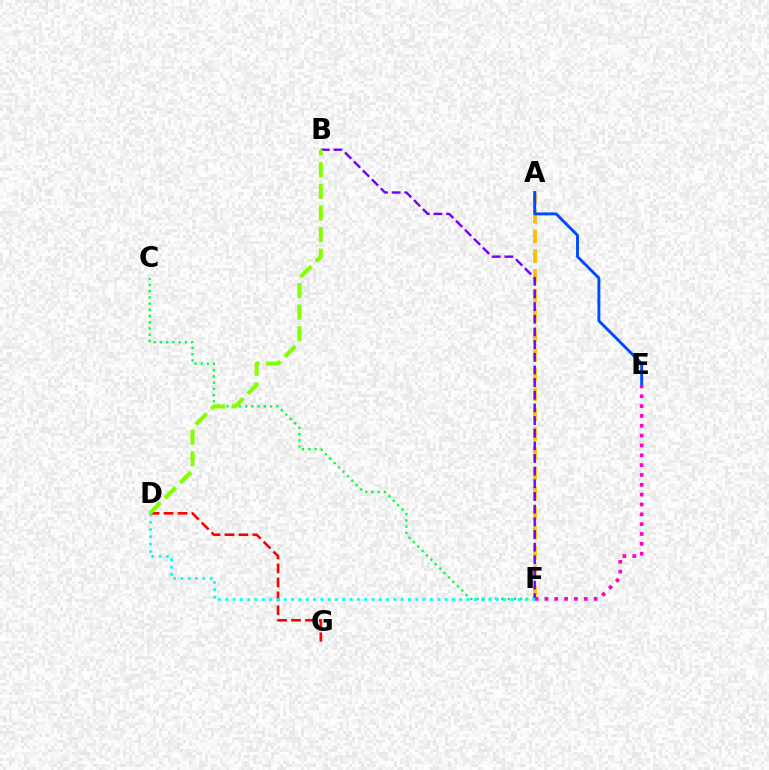{('A', 'F'): [{'color': '#ffbd00', 'line_style': 'dashed', 'thickness': 2.68}], ('C', 'F'): [{'color': '#00ff39', 'line_style': 'dotted', 'thickness': 1.69}], ('B', 'F'): [{'color': '#7200ff', 'line_style': 'dashed', 'thickness': 1.72}], ('A', 'E'): [{'color': '#004bff', 'line_style': 'solid', 'thickness': 2.09}], ('D', 'G'): [{'color': '#ff0000', 'line_style': 'dashed', 'thickness': 1.9}], ('E', 'F'): [{'color': '#ff00cf', 'line_style': 'dotted', 'thickness': 2.67}], ('B', 'D'): [{'color': '#84ff00', 'line_style': 'dashed', 'thickness': 2.93}], ('D', 'F'): [{'color': '#00fff6', 'line_style': 'dotted', 'thickness': 1.99}]}